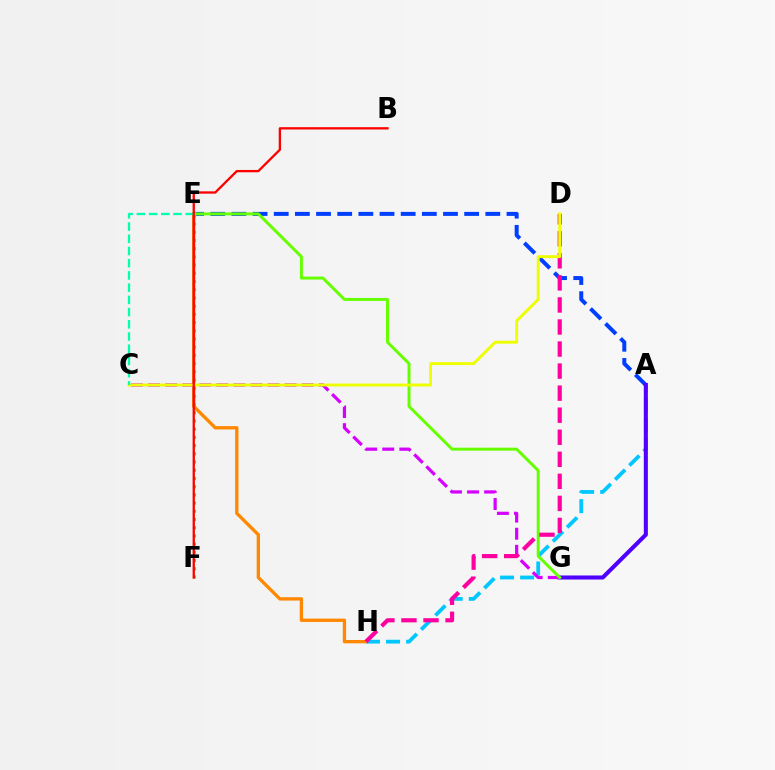{('A', 'H'): [{'color': '#00c7ff', 'line_style': 'dashed', 'thickness': 2.73}], ('A', 'E'): [{'color': '#003fff', 'line_style': 'dashed', 'thickness': 2.87}], ('E', 'H'): [{'color': '#ff8800', 'line_style': 'solid', 'thickness': 2.39}], ('A', 'G'): [{'color': '#4f00ff', 'line_style': 'solid', 'thickness': 2.93}], ('E', 'F'): [{'color': '#00ff27', 'line_style': 'dotted', 'thickness': 2.23}], ('C', 'G'): [{'color': '#d600ff', 'line_style': 'dashed', 'thickness': 2.32}], ('E', 'G'): [{'color': '#66ff00', 'line_style': 'solid', 'thickness': 2.13}], ('D', 'H'): [{'color': '#ff00a0', 'line_style': 'dashed', 'thickness': 3.0}], ('C', 'D'): [{'color': '#eeff00', 'line_style': 'solid', 'thickness': 2.1}], ('C', 'E'): [{'color': '#00ffaf', 'line_style': 'dashed', 'thickness': 1.66}], ('B', 'F'): [{'color': '#ff0000', 'line_style': 'solid', 'thickness': 1.66}]}